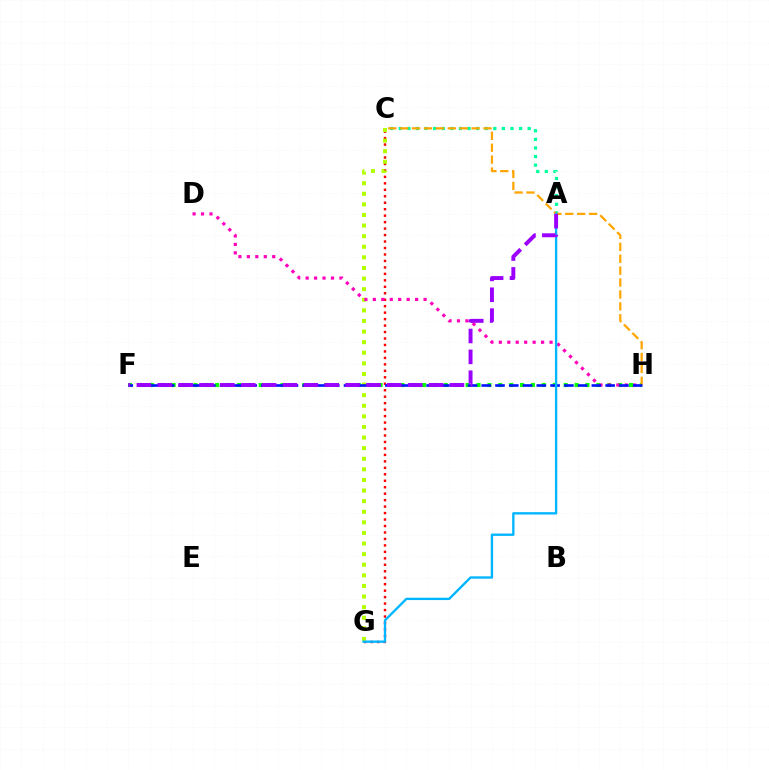{('A', 'C'): [{'color': '#00ff9d', 'line_style': 'dotted', 'thickness': 2.33}], ('C', 'G'): [{'color': '#ff0000', 'line_style': 'dotted', 'thickness': 1.76}, {'color': '#b3ff00', 'line_style': 'dotted', 'thickness': 2.88}], ('F', 'H'): [{'color': '#08ff00', 'line_style': 'dotted', 'thickness': 2.96}, {'color': '#0010ff', 'line_style': 'dashed', 'thickness': 1.87}], ('C', 'H'): [{'color': '#ffa500', 'line_style': 'dashed', 'thickness': 1.62}], ('D', 'H'): [{'color': '#ff00bd', 'line_style': 'dotted', 'thickness': 2.3}], ('A', 'G'): [{'color': '#00b5ff', 'line_style': 'solid', 'thickness': 1.68}], ('A', 'F'): [{'color': '#9b00ff', 'line_style': 'dashed', 'thickness': 2.84}]}